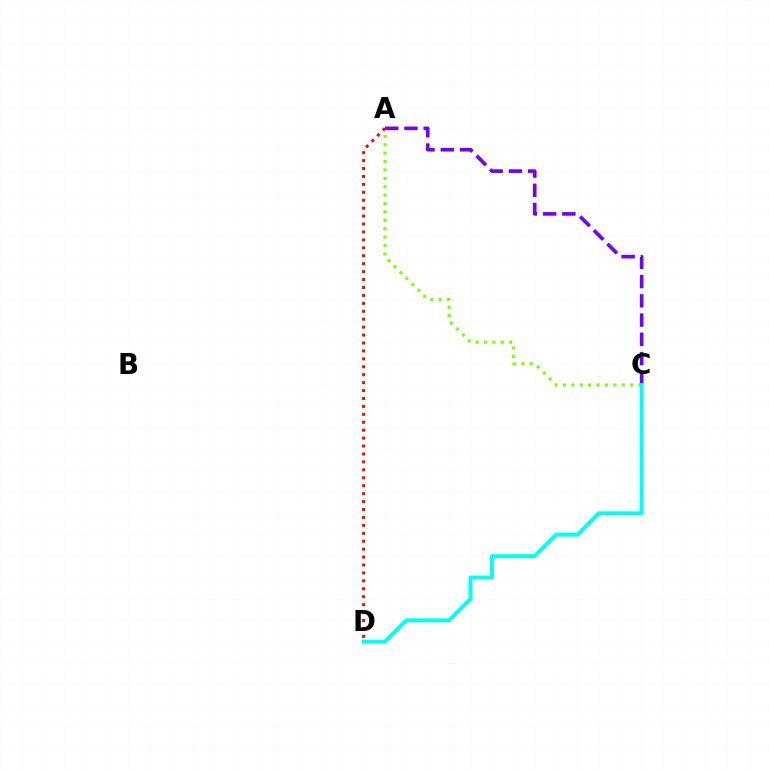{('A', 'C'): [{'color': '#84ff00', 'line_style': 'dotted', 'thickness': 2.28}, {'color': '#7200ff', 'line_style': 'dashed', 'thickness': 2.61}], ('A', 'D'): [{'color': '#ff0000', 'line_style': 'dotted', 'thickness': 2.15}], ('C', 'D'): [{'color': '#00fff6', 'line_style': 'solid', 'thickness': 2.83}]}